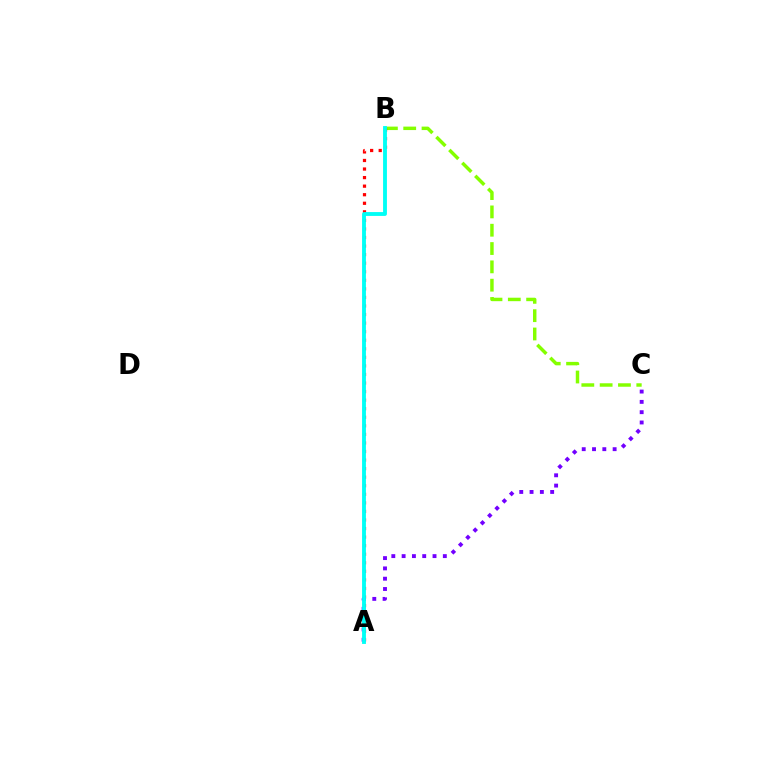{('B', 'C'): [{'color': '#84ff00', 'line_style': 'dashed', 'thickness': 2.49}], ('A', 'B'): [{'color': '#ff0000', 'line_style': 'dotted', 'thickness': 2.33}, {'color': '#00fff6', 'line_style': 'solid', 'thickness': 2.77}], ('A', 'C'): [{'color': '#7200ff', 'line_style': 'dotted', 'thickness': 2.8}]}